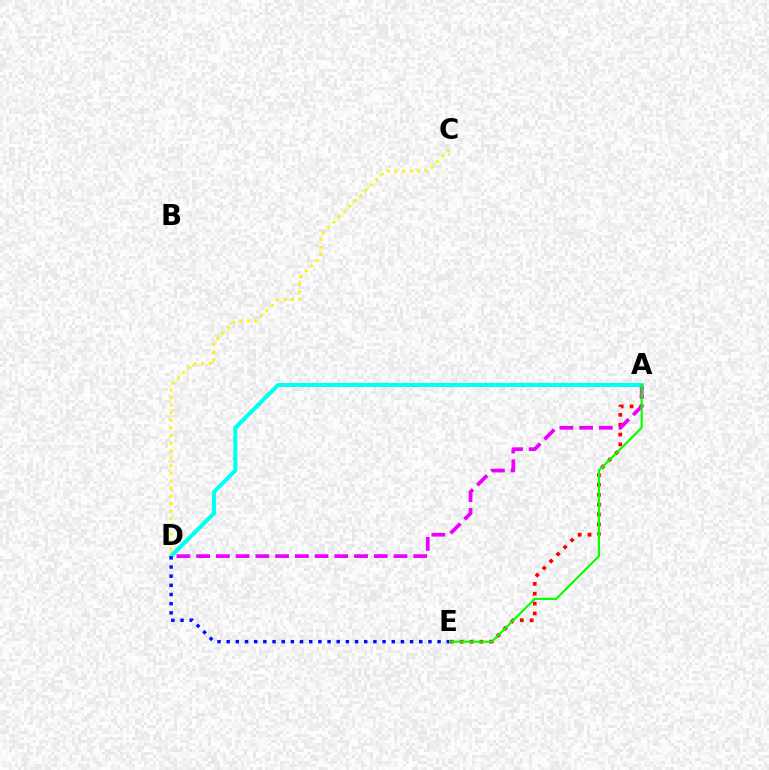{('A', 'E'): [{'color': '#ff0000', 'line_style': 'dotted', 'thickness': 2.68}, {'color': '#08ff00', 'line_style': 'solid', 'thickness': 1.55}], ('A', 'D'): [{'color': '#ee00ff', 'line_style': 'dashed', 'thickness': 2.68}, {'color': '#00fff6', 'line_style': 'solid', 'thickness': 2.93}], ('C', 'D'): [{'color': '#fcf500', 'line_style': 'dotted', 'thickness': 2.06}], ('D', 'E'): [{'color': '#0010ff', 'line_style': 'dotted', 'thickness': 2.49}]}